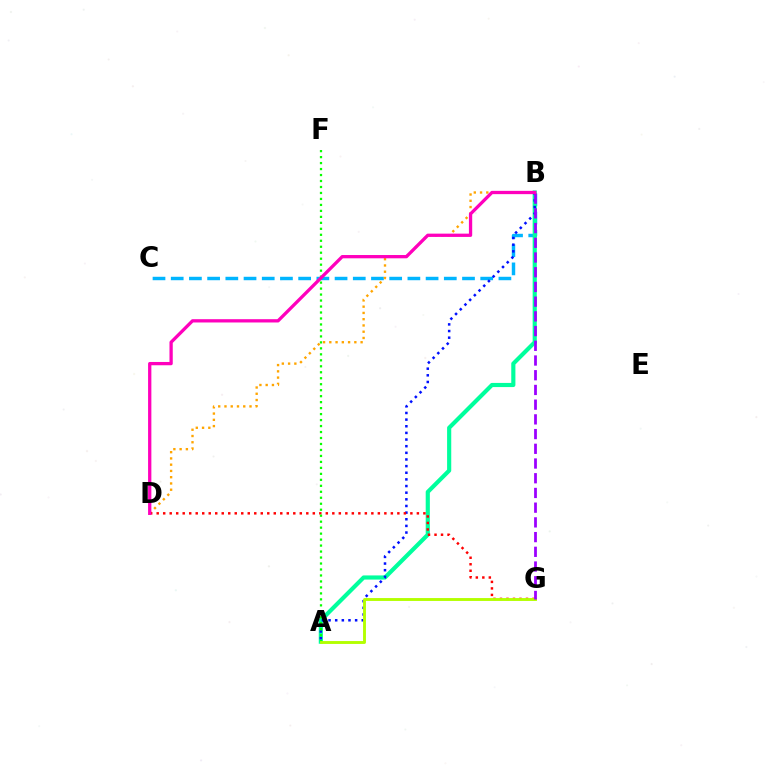{('B', 'C'): [{'color': '#00b5ff', 'line_style': 'dashed', 'thickness': 2.47}], ('A', 'B'): [{'color': '#00ff9d', 'line_style': 'solid', 'thickness': 2.99}, {'color': '#0010ff', 'line_style': 'dotted', 'thickness': 1.8}], ('B', 'D'): [{'color': '#ffa500', 'line_style': 'dotted', 'thickness': 1.7}, {'color': '#ff00bd', 'line_style': 'solid', 'thickness': 2.37}], ('D', 'G'): [{'color': '#ff0000', 'line_style': 'dotted', 'thickness': 1.77}], ('A', 'F'): [{'color': '#08ff00', 'line_style': 'dotted', 'thickness': 1.62}], ('A', 'G'): [{'color': '#b3ff00', 'line_style': 'solid', 'thickness': 2.08}], ('B', 'G'): [{'color': '#9b00ff', 'line_style': 'dashed', 'thickness': 2.0}]}